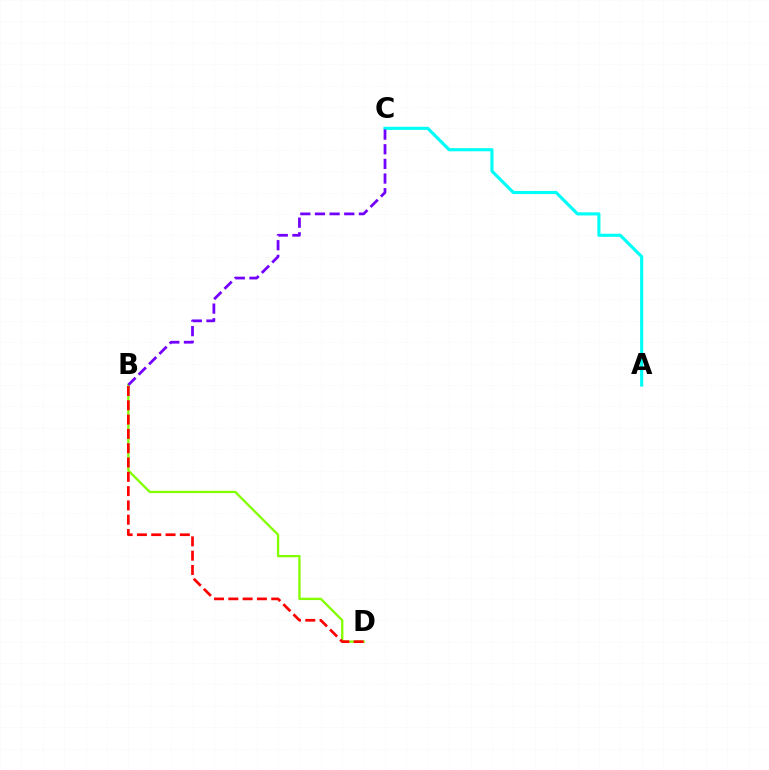{('B', 'D'): [{'color': '#84ff00', 'line_style': 'solid', 'thickness': 1.68}, {'color': '#ff0000', 'line_style': 'dashed', 'thickness': 1.94}], ('A', 'C'): [{'color': '#00fff6', 'line_style': 'solid', 'thickness': 2.25}], ('B', 'C'): [{'color': '#7200ff', 'line_style': 'dashed', 'thickness': 1.99}]}